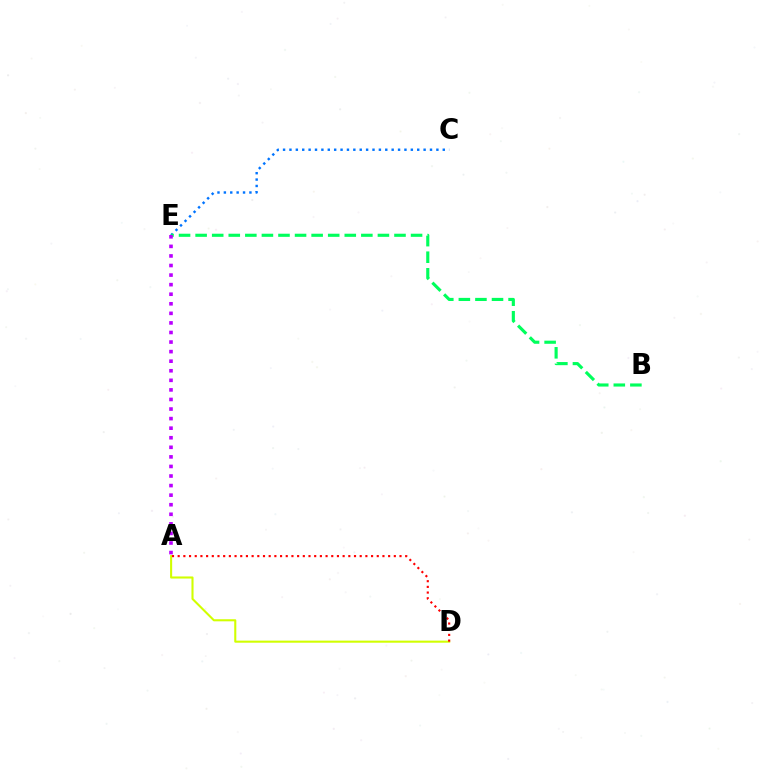{('C', 'E'): [{'color': '#0074ff', 'line_style': 'dotted', 'thickness': 1.74}], ('A', 'D'): [{'color': '#d1ff00', 'line_style': 'solid', 'thickness': 1.5}, {'color': '#ff0000', 'line_style': 'dotted', 'thickness': 1.55}], ('B', 'E'): [{'color': '#00ff5c', 'line_style': 'dashed', 'thickness': 2.25}], ('A', 'E'): [{'color': '#b900ff', 'line_style': 'dotted', 'thickness': 2.6}]}